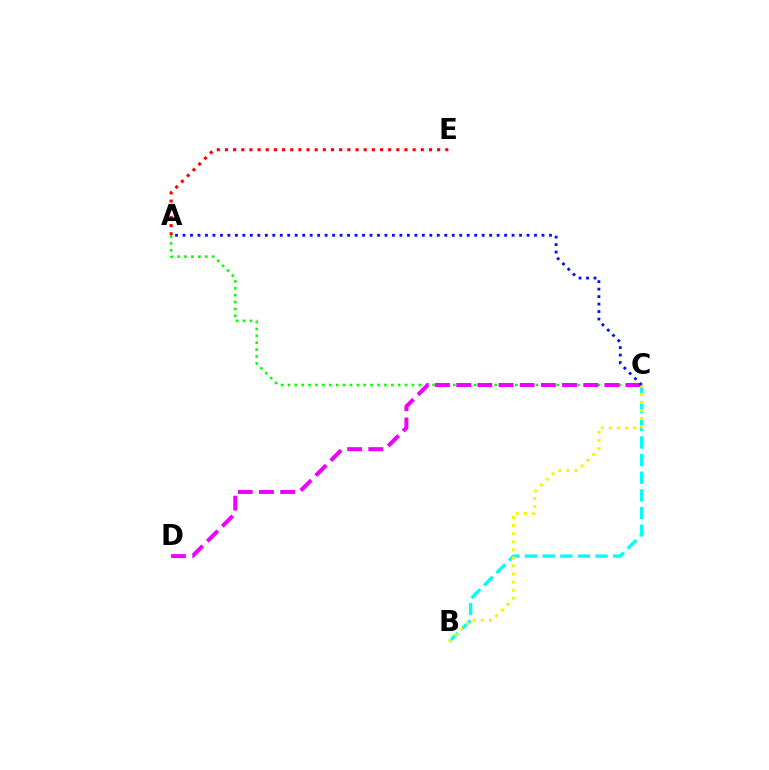{('A', 'C'): [{'color': '#08ff00', 'line_style': 'dotted', 'thickness': 1.87}, {'color': '#0010ff', 'line_style': 'dotted', 'thickness': 2.03}], ('B', 'C'): [{'color': '#00fff6', 'line_style': 'dashed', 'thickness': 2.4}, {'color': '#fcf500', 'line_style': 'dotted', 'thickness': 2.2}], ('C', 'D'): [{'color': '#ee00ff', 'line_style': 'dashed', 'thickness': 2.88}], ('A', 'E'): [{'color': '#ff0000', 'line_style': 'dotted', 'thickness': 2.22}]}